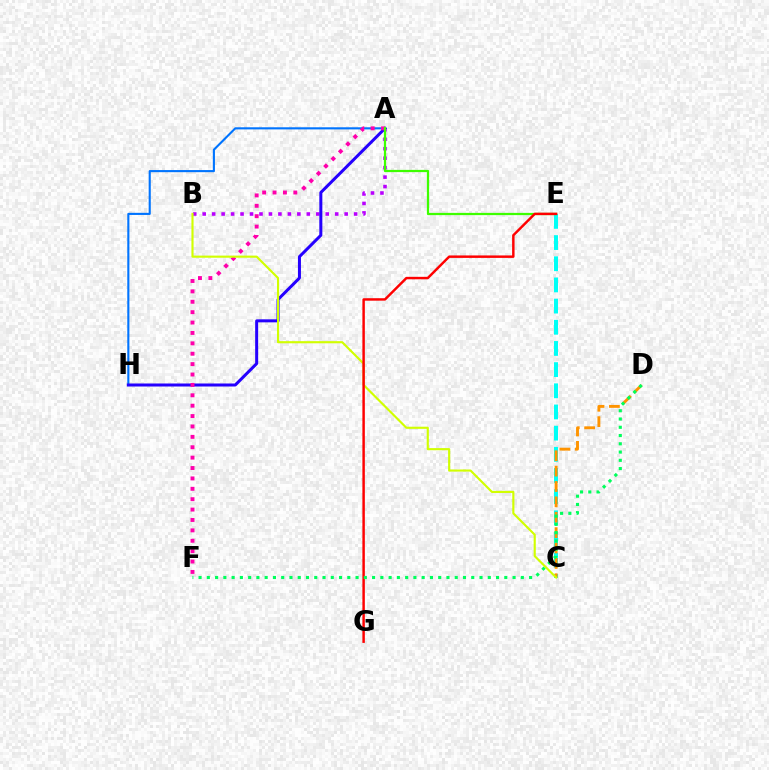{('A', 'H'): [{'color': '#0074ff', 'line_style': 'solid', 'thickness': 1.52}, {'color': '#2500ff', 'line_style': 'solid', 'thickness': 2.17}], ('A', 'B'): [{'color': '#b900ff', 'line_style': 'dotted', 'thickness': 2.57}], ('C', 'E'): [{'color': '#00fff6', 'line_style': 'dashed', 'thickness': 2.88}], ('C', 'D'): [{'color': '#ff9400', 'line_style': 'dashed', 'thickness': 2.09}], ('A', 'F'): [{'color': '#ff00ac', 'line_style': 'dotted', 'thickness': 2.82}], ('B', 'C'): [{'color': '#d1ff00', 'line_style': 'solid', 'thickness': 1.54}], ('A', 'E'): [{'color': '#3dff00', 'line_style': 'solid', 'thickness': 1.61}], ('E', 'G'): [{'color': '#ff0000', 'line_style': 'solid', 'thickness': 1.77}], ('D', 'F'): [{'color': '#00ff5c', 'line_style': 'dotted', 'thickness': 2.25}]}